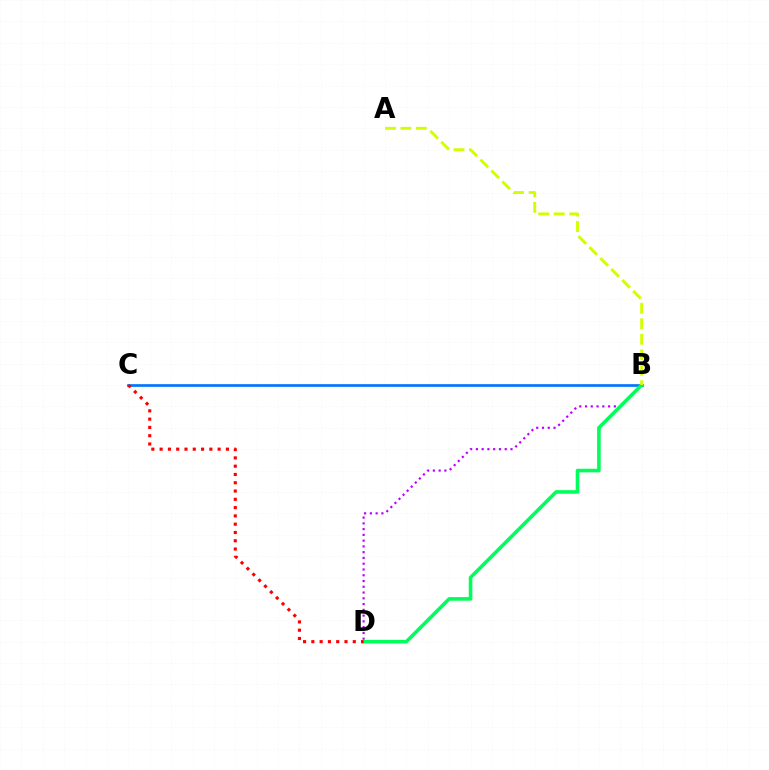{('B', 'D'): [{'color': '#b900ff', 'line_style': 'dotted', 'thickness': 1.57}, {'color': '#00ff5c', 'line_style': 'solid', 'thickness': 2.59}], ('B', 'C'): [{'color': '#0074ff', 'line_style': 'solid', 'thickness': 1.92}], ('A', 'B'): [{'color': '#d1ff00', 'line_style': 'dashed', 'thickness': 2.1}], ('C', 'D'): [{'color': '#ff0000', 'line_style': 'dotted', 'thickness': 2.25}]}